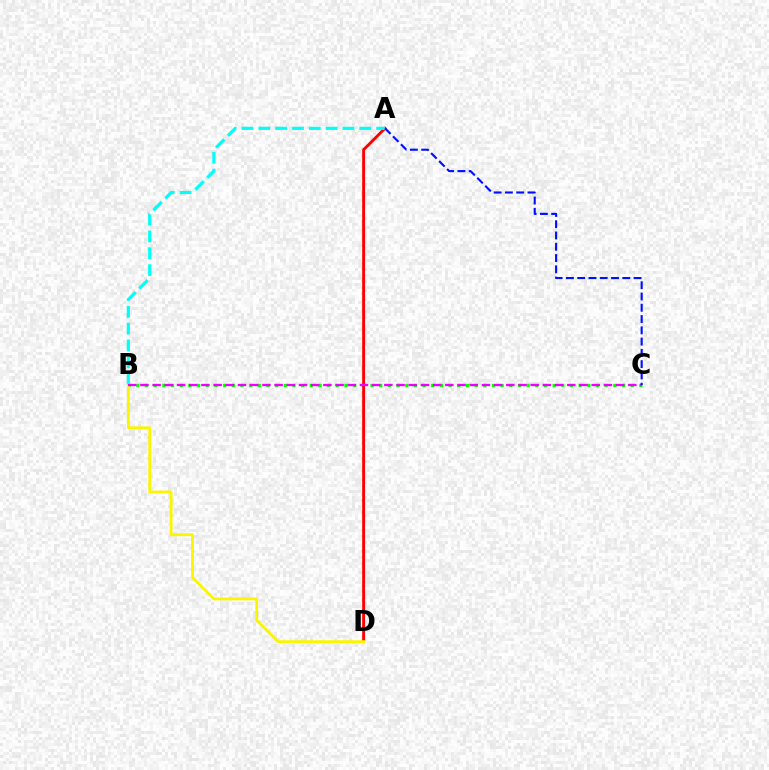{('B', 'C'): [{'color': '#08ff00', 'line_style': 'dotted', 'thickness': 2.36}, {'color': '#ee00ff', 'line_style': 'dashed', 'thickness': 1.66}], ('A', 'D'): [{'color': '#ff0000', 'line_style': 'solid', 'thickness': 2.08}], ('A', 'B'): [{'color': '#00fff6', 'line_style': 'dashed', 'thickness': 2.29}], ('B', 'D'): [{'color': '#fcf500', 'line_style': 'solid', 'thickness': 2.04}], ('A', 'C'): [{'color': '#0010ff', 'line_style': 'dashed', 'thickness': 1.53}]}